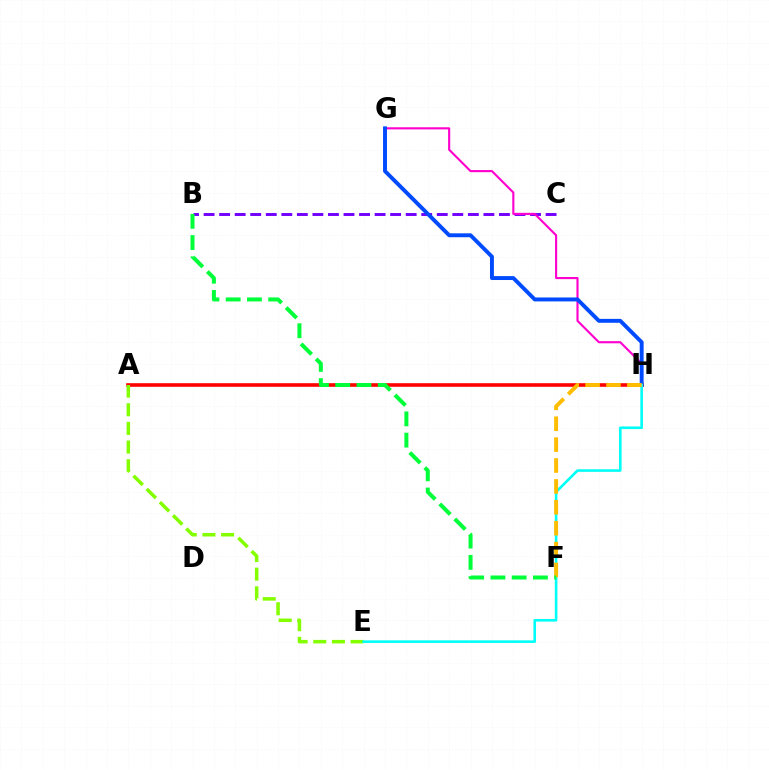{('A', 'H'): [{'color': '#ff0000', 'line_style': 'solid', 'thickness': 2.59}], ('B', 'C'): [{'color': '#7200ff', 'line_style': 'dashed', 'thickness': 2.11}], ('G', 'H'): [{'color': '#ff00cf', 'line_style': 'solid', 'thickness': 1.53}, {'color': '#004bff', 'line_style': 'solid', 'thickness': 2.82}], ('A', 'E'): [{'color': '#84ff00', 'line_style': 'dashed', 'thickness': 2.54}], ('E', 'H'): [{'color': '#00fff6', 'line_style': 'solid', 'thickness': 1.87}], ('F', 'H'): [{'color': '#ffbd00', 'line_style': 'dashed', 'thickness': 2.84}], ('B', 'F'): [{'color': '#00ff39', 'line_style': 'dashed', 'thickness': 2.89}]}